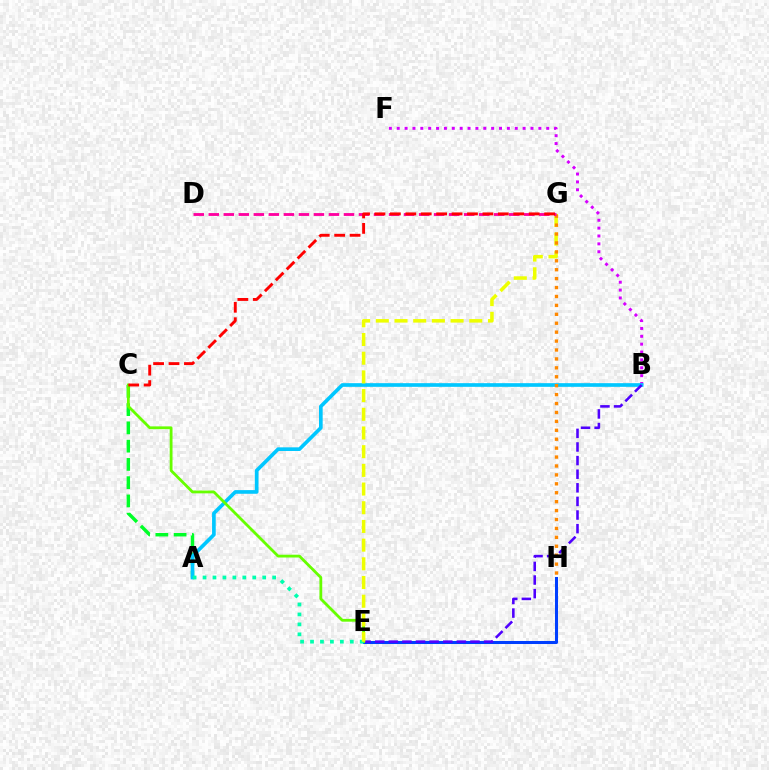{('B', 'F'): [{'color': '#d600ff', 'line_style': 'dotted', 'thickness': 2.14}], ('A', 'C'): [{'color': '#00ff27', 'line_style': 'dashed', 'thickness': 2.48}], ('E', 'H'): [{'color': '#003fff', 'line_style': 'solid', 'thickness': 2.18}], ('A', 'B'): [{'color': '#00c7ff', 'line_style': 'solid', 'thickness': 2.64}], ('B', 'E'): [{'color': '#4f00ff', 'line_style': 'dashed', 'thickness': 1.85}], ('C', 'E'): [{'color': '#66ff00', 'line_style': 'solid', 'thickness': 2.01}], ('A', 'E'): [{'color': '#00ffaf', 'line_style': 'dotted', 'thickness': 2.7}], ('E', 'G'): [{'color': '#eeff00', 'line_style': 'dashed', 'thickness': 2.54}], ('G', 'H'): [{'color': '#ff8800', 'line_style': 'dotted', 'thickness': 2.42}], ('D', 'G'): [{'color': '#ff00a0', 'line_style': 'dashed', 'thickness': 2.04}], ('C', 'G'): [{'color': '#ff0000', 'line_style': 'dashed', 'thickness': 2.1}]}